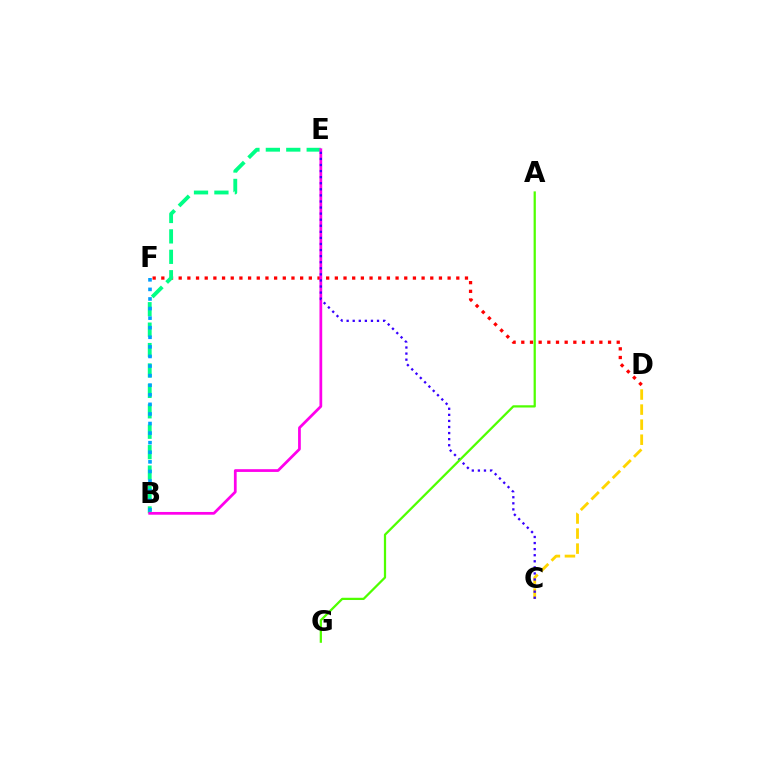{('D', 'F'): [{'color': '#ff0000', 'line_style': 'dotted', 'thickness': 2.36}], ('B', 'E'): [{'color': '#00ff86', 'line_style': 'dashed', 'thickness': 2.77}, {'color': '#ff00ed', 'line_style': 'solid', 'thickness': 1.98}], ('C', 'D'): [{'color': '#ffd500', 'line_style': 'dashed', 'thickness': 2.05}], ('B', 'F'): [{'color': '#009eff', 'line_style': 'dotted', 'thickness': 2.6}], ('C', 'E'): [{'color': '#3700ff', 'line_style': 'dotted', 'thickness': 1.65}], ('A', 'G'): [{'color': '#4fff00', 'line_style': 'solid', 'thickness': 1.62}]}